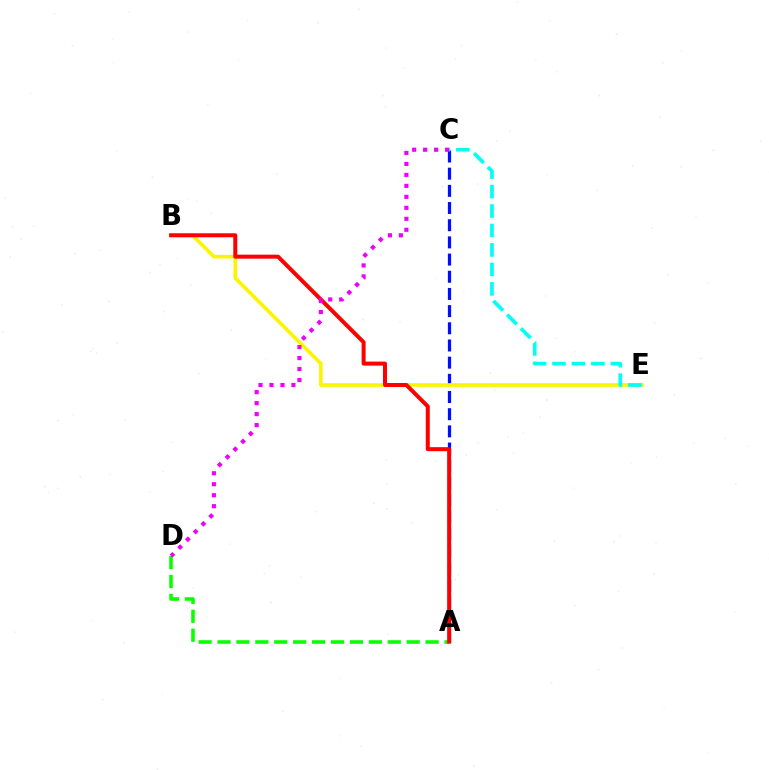{('A', 'C'): [{'color': '#0010ff', 'line_style': 'dashed', 'thickness': 2.33}], ('B', 'E'): [{'color': '#fcf500', 'line_style': 'solid', 'thickness': 2.61}], ('A', 'D'): [{'color': '#08ff00', 'line_style': 'dashed', 'thickness': 2.57}], ('A', 'B'): [{'color': '#ff0000', 'line_style': 'solid', 'thickness': 2.89}], ('C', 'E'): [{'color': '#00fff6', 'line_style': 'dashed', 'thickness': 2.64}], ('C', 'D'): [{'color': '#ee00ff', 'line_style': 'dotted', 'thickness': 2.98}]}